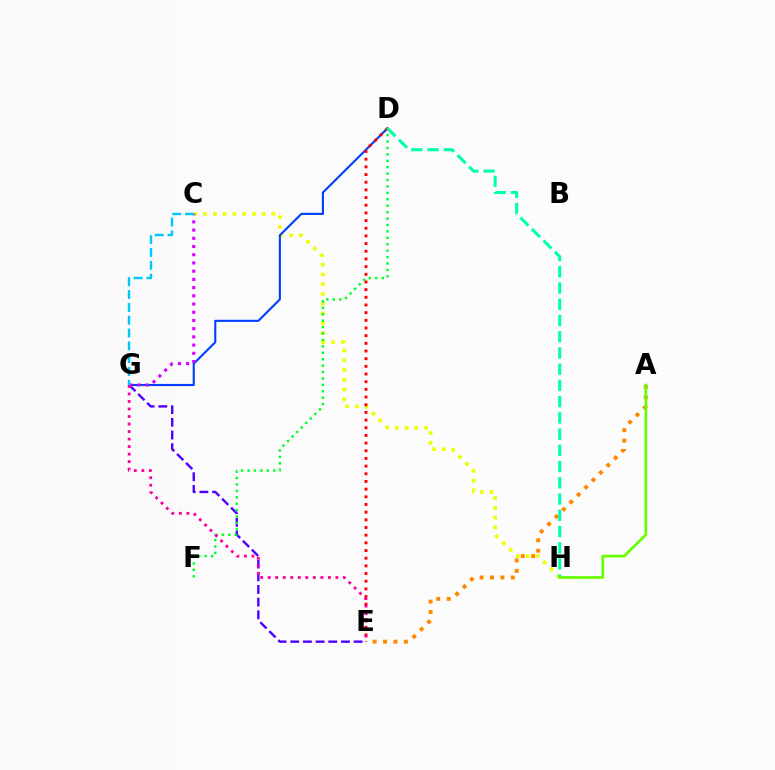{('C', 'H'): [{'color': '#eeff00', 'line_style': 'dotted', 'thickness': 2.65}], ('E', 'G'): [{'color': '#4f00ff', 'line_style': 'dashed', 'thickness': 1.72}, {'color': '#ff00a0', 'line_style': 'dotted', 'thickness': 2.04}], ('A', 'E'): [{'color': '#ff8800', 'line_style': 'dotted', 'thickness': 2.83}], ('D', 'G'): [{'color': '#003fff', 'line_style': 'solid', 'thickness': 1.52}], ('D', 'E'): [{'color': '#ff0000', 'line_style': 'dotted', 'thickness': 2.08}], ('D', 'F'): [{'color': '#00ff27', 'line_style': 'dotted', 'thickness': 1.74}], ('C', 'G'): [{'color': '#d600ff', 'line_style': 'dotted', 'thickness': 2.23}, {'color': '#00c7ff', 'line_style': 'dashed', 'thickness': 1.74}], ('D', 'H'): [{'color': '#00ffaf', 'line_style': 'dashed', 'thickness': 2.21}], ('A', 'H'): [{'color': '#66ff00', 'line_style': 'solid', 'thickness': 1.95}]}